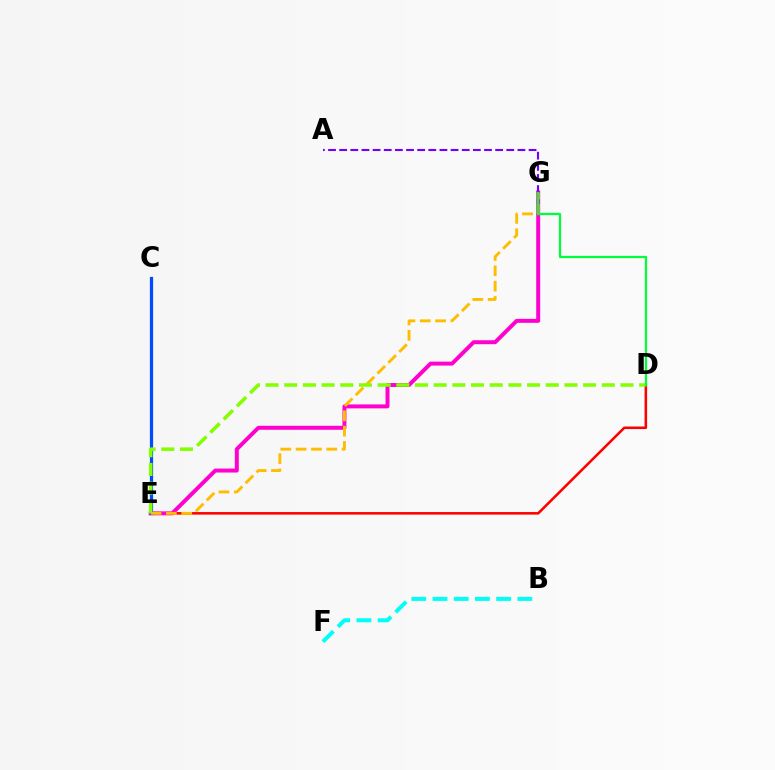{('D', 'E'): [{'color': '#ff0000', 'line_style': 'solid', 'thickness': 1.84}, {'color': '#84ff00', 'line_style': 'dashed', 'thickness': 2.54}], ('E', 'G'): [{'color': '#ff00cf', 'line_style': 'solid', 'thickness': 2.85}, {'color': '#ffbd00', 'line_style': 'dashed', 'thickness': 2.08}], ('C', 'E'): [{'color': '#004bff', 'line_style': 'solid', 'thickness': 2.32}], ('B', 'F'): [{'color': '#00fff6', 'line_style': 'dashed', 'thickness': 2.88}], ('A', 'G'): [{'color': '#7200ff', 'line_style': 'dashed', 'thickness': 1.51}], ('D', 'G'): [{'color': '#00ff39', 'line_style': 'solid', 'thickness': 1.61}]}